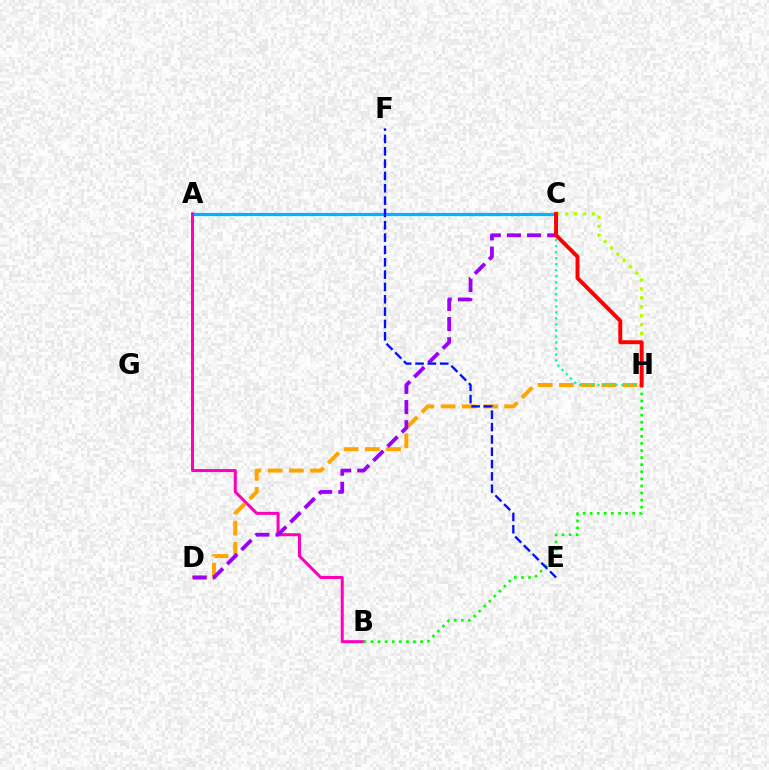{('A', 'C'): [{'color': '#00b5ff', 'line_style': 'solid', 'thickness': 2.31}], ('A', 'B'): [{'color': '#ff00bd', 'line_style': 'solid', 'thickness': 2.18}], ('D', 'H'): [{'color': '#ffa500', 'line_style': 'dashed', 'thickness': 2.88}], ('C', 'H'): [{'color': '#00ff9d', 'line_style': 'dotted', 'thickness': 1.64}, {'color': '#b3ff00', 'line_style': 'dotted', 'thickness': 2.42}, {'color': '#ff0000', 'line_style': 'solid', 'thickness': 2.83}], ('B', 'H'): [{'color': '#08ff00', 'line_style': 'dotted', 'thickness': 1.92}], ('C', 'D'): [{'color': '#9b00ff', 'line_style': 'dashed', 'thickness': 2.74}], ('E', 'F'): [{'color': '#0010ff', 'line_style': 'dashed', 'thickness': 1.68}]}